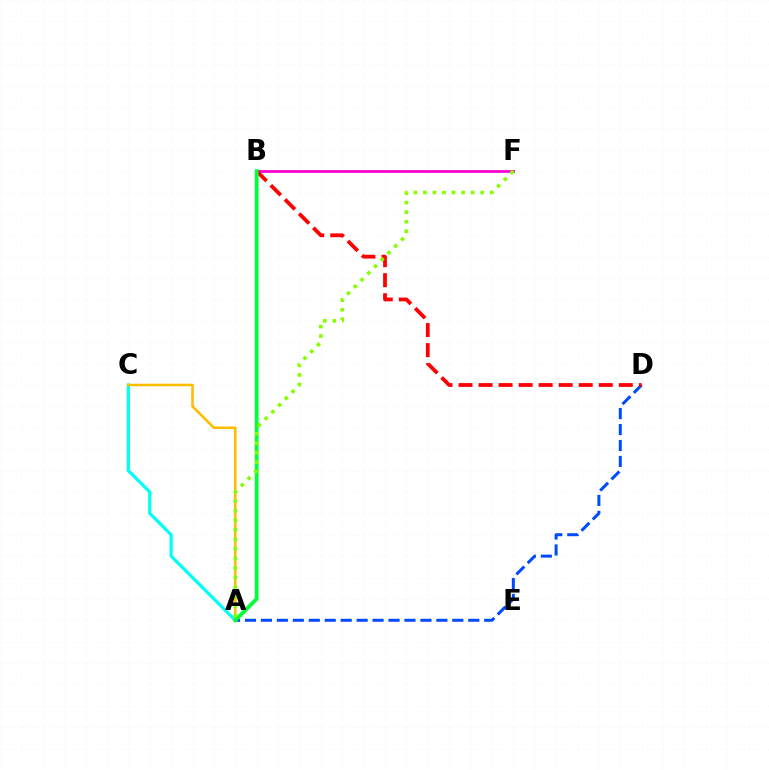{('A', 'D'): [{'color': '#004bff', 'line_style': 'dashed', 'thickness': 2.17}], ('A', 'B'): [{'color': '#7200ff', 'line_style': 'solid', 'thickness': 1.51}, {'color': '#00ff39', 'line_style': 'solid', 'thickness': 2.72}], ('A', 'C'): [{'color': '#00fff6', 'line_style': 'solid', 'thickness': 2.33}, {'color': '#ffbd00', 'line_style': 'solid', 'thickness': 1.86}], ('B', 'F'): [{'color': '#ff00cf', 'line_style': 'solid', 'thickness': 2.01}], ('B', 'D'): [{'color': '#ff0000', 'line_style': 'dashed', 'thickness': 2.72}], ('A', 'F'): [{'color': '#84ff00', 'line_style': 'dotted', 'thickness': 2.59}]}